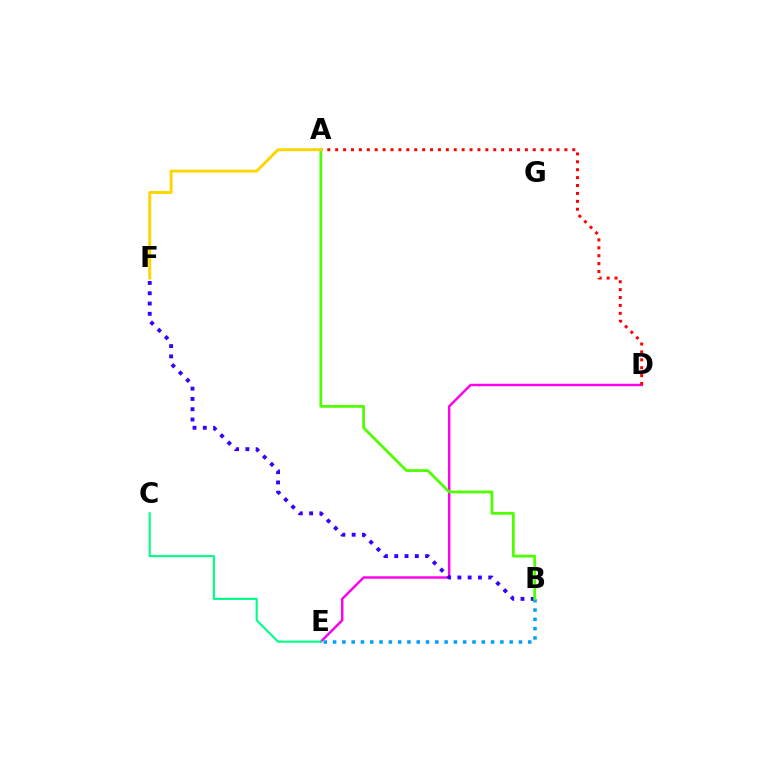{('D', 'E'): [{'color': '#ff00ed', 'line_style': 'solid', 'thickness': 1.76}], ('A', 'D'): [{'color': '#ff0000', 'line_style': 'dotted', 'thickness': 2.15}], ('C', 'E'): [{'color': '#00ff86', 'line_style': 'solid', 'thickness': 1.53}], ('B', 'F'): [{'color': '#3700ff', 'line_style': 'dotted', 'thickness': 2.79}], ('B', 'E'): [{'color': '#009eff', 'line_style': 'dotted', 'thickness': 2.53}], ('A', 'B'): [{'color': '#4fff00', 'line_style': 'solid', 'thickness': 2.0}], ('A', 'F'): [{'color': '#ffd500', 'line_style': 'solid', 'thickness': 2.09}]}